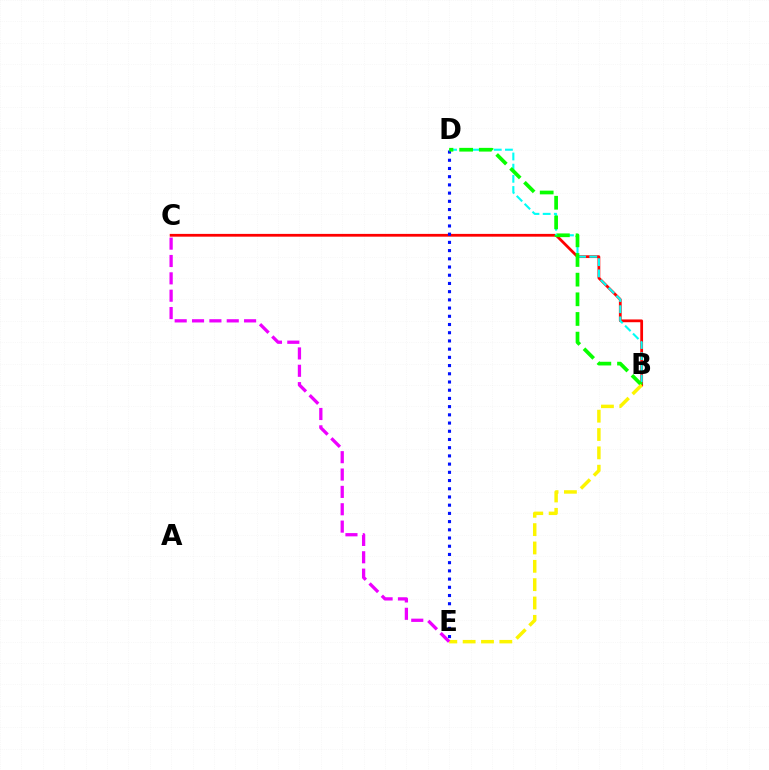{('B', 'C'): [{'color': '#ff0000', 'line_style': 'solid', 'thickness': 1.99}], ('B', 'D'): [{'color': '#00fff6', 'line_style': 'dashed', 'thickness': 1.52}, {'color': '#08ff00', 'line_style': 'dashed', 'thickness': 2.67}], ('D', 'E'): [{'color': '#0010ff', 'line_style': 'dotted', 'thickness': 2.23}], ('B', 'E'): [{'color': '#fcf500', 'line_style': 'dashed', 'thickness': 2.49}], ('C', 'E'): [{'color': '#ee00ff', 'line_style': 'dashed', 'thickness': 2.36}]}